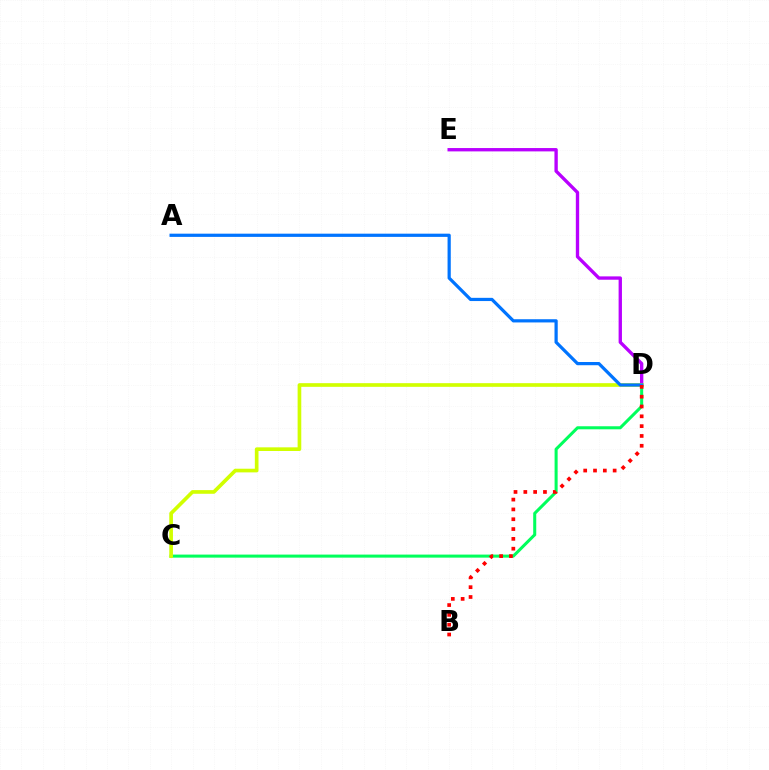{('D', 'E'): [{'color': '#b900ff', 'line_style': 'solid', 'thickness': 2.41}], ('C', 'D'): [{'color': '#00ff5c', 'line_style': 'solid', 'thickness': 2.19}, {'color': '#d1ff00', 'line_style': 'solid', 'thickness': 2.64}], ('A', 'D'): [{'color': '#0074ff', 'line_style': 'solid', 'thickness': 2.32}], ('B', 'D'): [{'color': '#ff0000', 'line_style': 'dotted', 'thickness': 2.67}]}